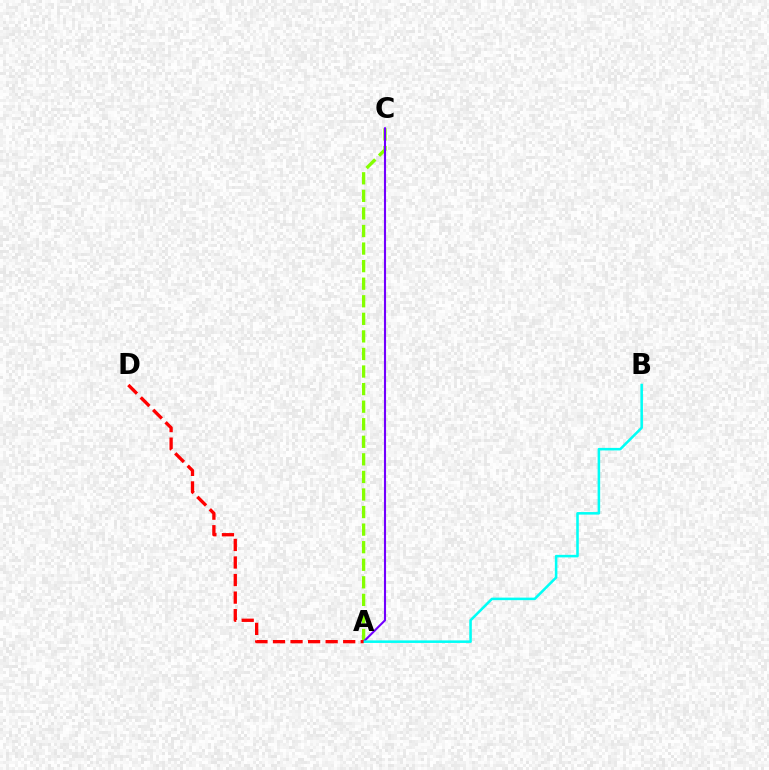{('A', 'C'): [{'color': '#84ff00', 'line_style': 'dashed', 'thickness': 2.39}, {'color': '#7200ff', 'line_style': 'solid', 'thickness': 1.51}], ('A', 'B'): [{'color': '#00fff6', 'line_style': 'solid', 'thickness': 1.83}], ('A', 'D'): [{'color': '#ff0000', 'line_style': 'dashed', 'thickness': 2.38}]}